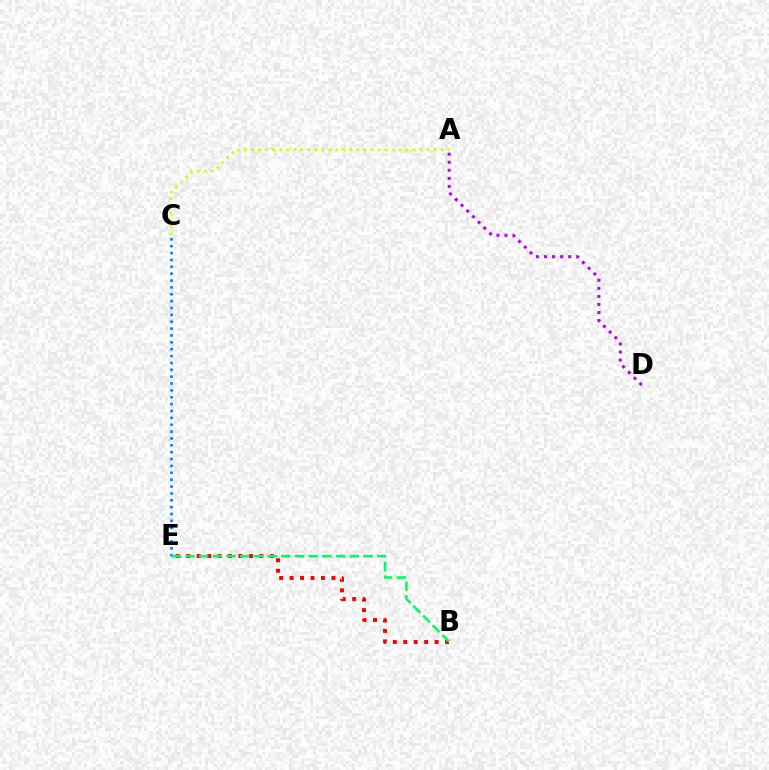{('B', 'E'): [{'color': '#ff0000', 'line_style': 'dotted', 'thickness': 2.84}, {'color': '#00ff5c', 'line_style': 'dashed', 'thickness': 1.86}], ('A', 'C'): [{'color': '#d1ff00', 'line_style': 'dotted', 'thickness': 1.91}], ('A', 'D'): [{'color': '#b900ff', 'line_style': 'dotted', 'thickness': 2.19}], ('C', 'E'): [{'color': '#0074ff', 'line_style': 'dotted', 'thickness': 1.87}]}